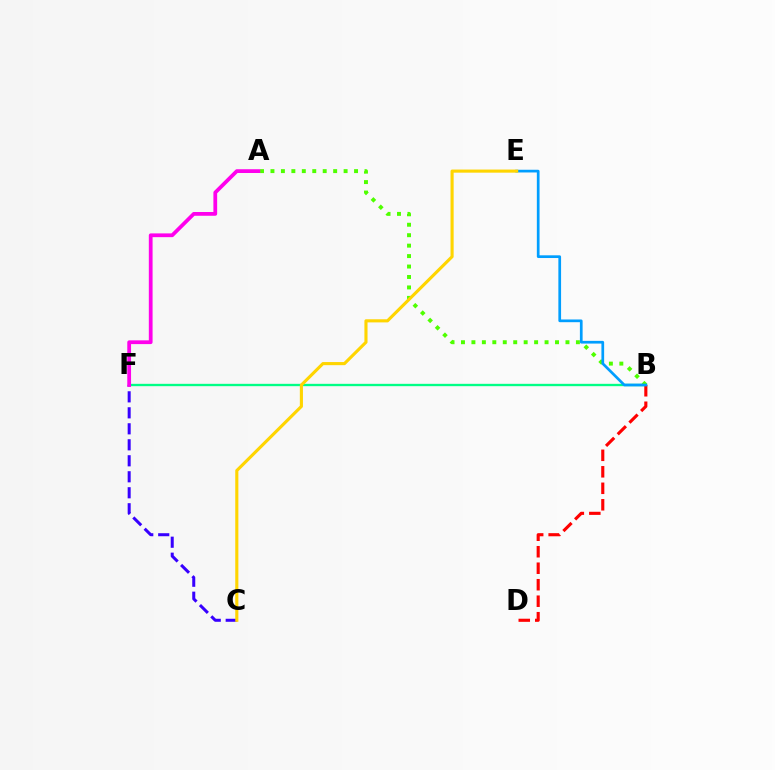{('B', 'F'): [{'color': '#00ff86', 'line_style': 'solid', 'thickness': 1.68}], ('B', 'D'): [{'color': '#ff0000', 'line_style': 'dashed', 'thickness': 2.24}], ('C', 'F'): [{'color': '#3700ff', 'line_style': 'dashed', 'thickness': 2.17}], ('A', 'B'): [{'color': '#4fff00', 'line_style': 'dotted', 'thickness': 2.84}], ('A', 'F'): [{'color': '#ff00ed', 'line_style': 'solid', 'thickness': 2.71}], ('B', 'E'): [{'color': '#009eff', 'line_style': 'solid', 'thickness': 1.95}], ('C', 'E'): [{'color': '#ffd500', 'line_style': 'solid', 'thickness': 2.24}]}